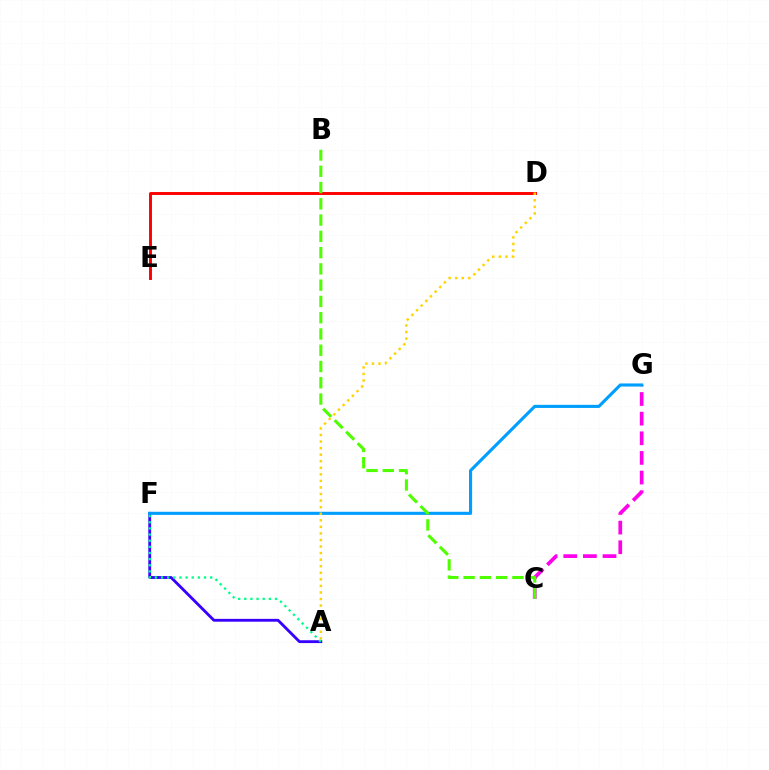{('D', 'E'): [{'color': '#ff0000', 'line_style': 'solid', 'thickness': 2.11}], ('C', 'G'): [{'color': '#ff00ed', 'line_style': 'dashed', 'thickness': 2.67}], ('A', 'F'): [{'color': '#3700ff', 'line_style': 'solid', 'thickness': 2.04}, {'color': '#00ff86', 'line_style': 'dotted', 'thickness': 1.67}], ('F', 'G'): [{'color': '#009eff', 'line_style': 'solid', 'thickness': 2.23}], ('A', 'D'): [{'color': '#ffd500', 'line_style': 'dotted', 'thickness': 1.78}], ('B', 'C'): [{'color': '#4fff00', 'line_style': 'dashed', 'thickness': 2.21}]}